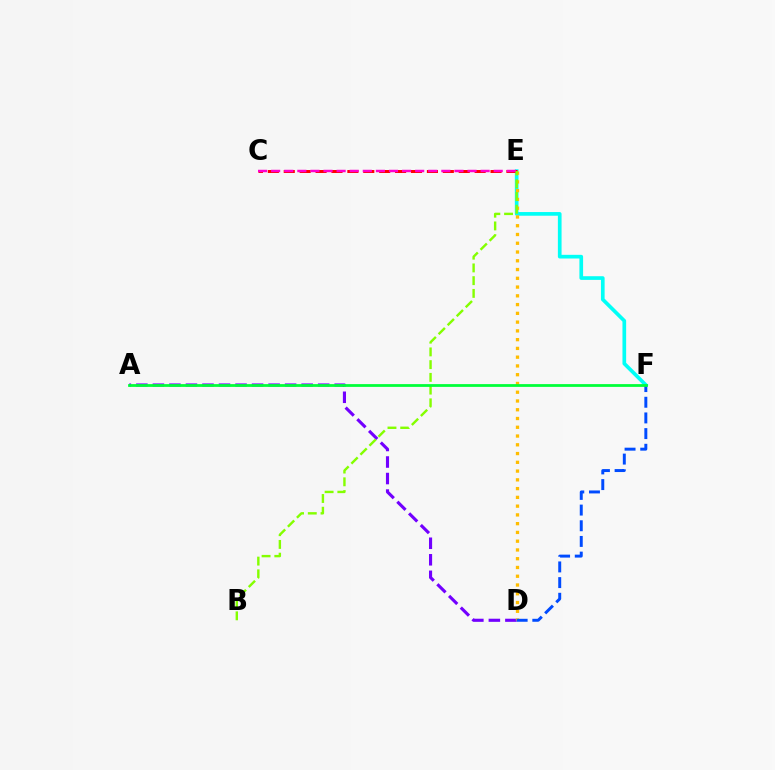{('E', 'F'): [{'color': '#00fff6', 'line_style': 'solid', 'thickness': 2.65}], ('A', 'D'): [{'color': '#7200ff', 'line_style': 'dashed', 'thickness': 2.25}], ('C', 'E'): [{'color': '#ff0000', 'line_style': 'dashed', 'thickness': 2.16}, {'color': '#ff00cf', 'line_style': 'dashed', 'thickness': 1.78}], ('D', 'E'): [{'color': '#ffbd00', 'line_style': 'dotted', 'thickness': 2.38}], ('B', 'E'): [{'color': '#84ff00', 'line_style': 'dashed', 'thickness': 1.73}], ('D', 'F'): [{'color': '#004bff', 'line_style': 'dashed', 'thickness': 2.13}], ('A', 'F'): [{'color': '#00ff39', 'line_style': 'solid', 'thickness': 2.0}]}